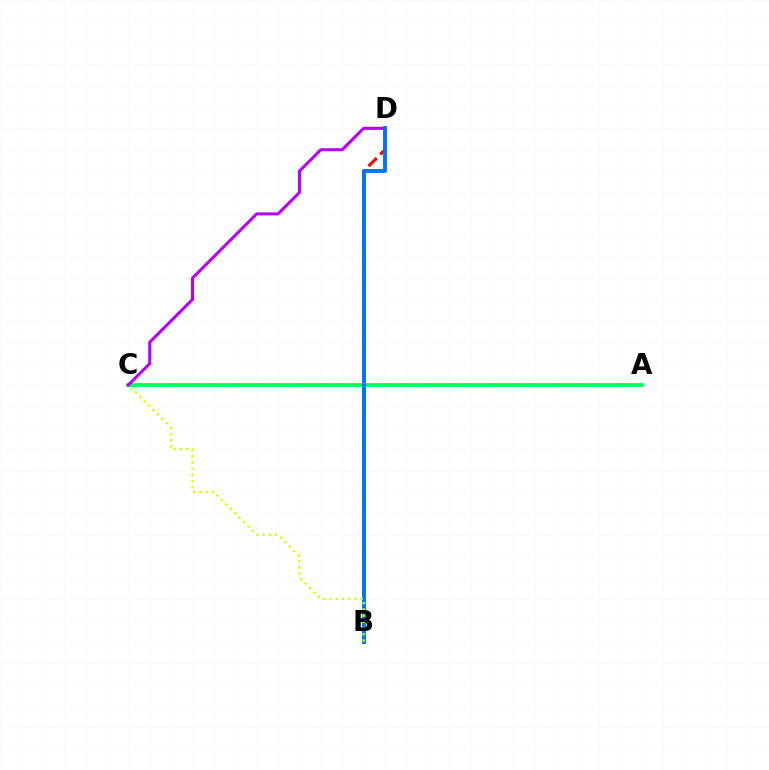{('B', 'D'): [{'color': '#ff0000', 'line_style': 'dashed', 'thickness': 2.25}, {'color': '#0074ff', 'line_style': 'solid', 'thickness': 2.79}], ('A', 'C'): [{'color': '#00ff5c', 'line_style': 'solid', 'thickness': 2.72}], ('C', 'D'): [{'color': '#b900ff', 'line_style': 'solid', 'thickness': 2.21}], ('B', 'C'): [{'color': '#d1ff00', 'line_style': 'dotted', 'thickness': 1.69}]}